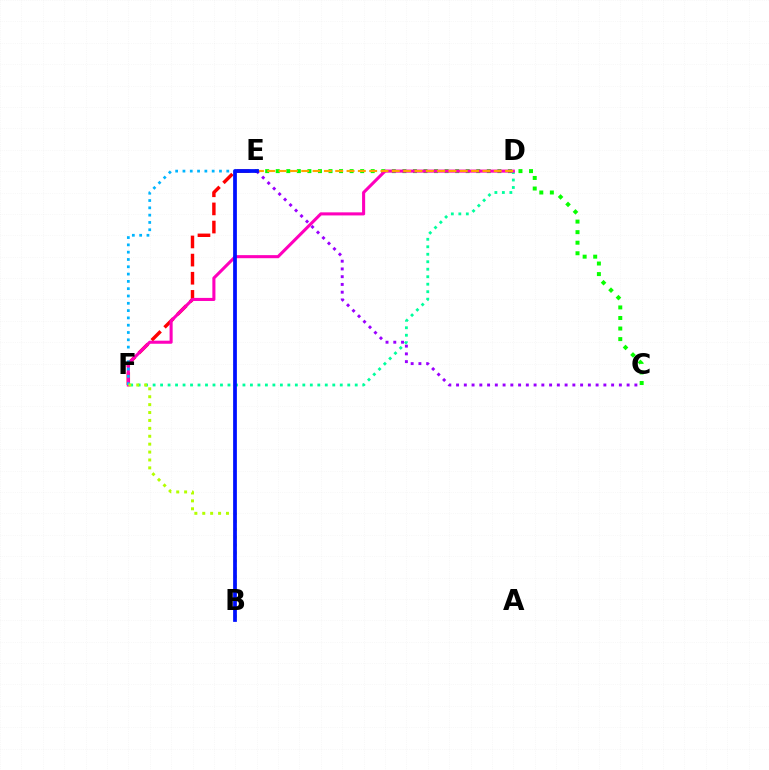{('C', 'E'): [{'color': '#08ff00', 'line_style': 'dotted', 'thickness': 2.87}, {'color': '#9b00ff', 'line_style': 'dotted', 'thickness': 2.11}], ('E', 'F'): [{'color': '#ff0000', 'line_style': 'dashed', 'thickness': 2.46}, {'color': '#00b5ff', 'line_style': 'dotted', 'thickness': 1.98}], ('D', 'F'): [{'color': '#00ff9d', 'line_style': 'dotted', 'thickness': 2.03}, {'color': '#ff00bd', 'line_style': 'solid', 'thickness': 2.21}], ('D', 'E'): [{'color': '#ffa500', 'line_style': 'dashed', 'thickness': 1.54}], ('B', 'F'): [{'color': '#b3ff00', 'line_style': 'dotted', 'thickness': 2.15}], ('B', 'E'): [{'color': '#0010ff', 'line_style': 'solid', 'thickness': 2.7}]}